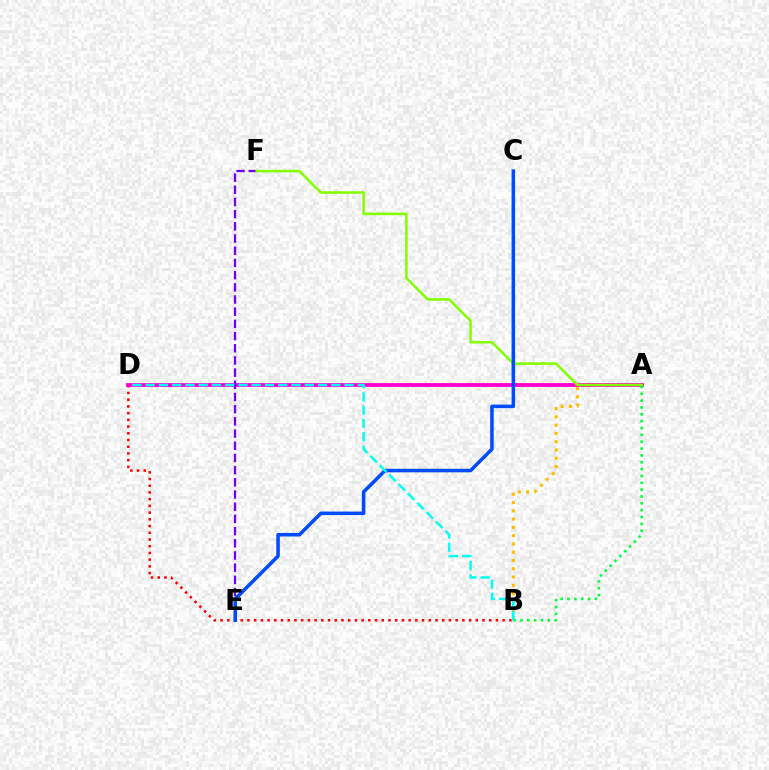{('A', 'B'): [{'color': '#ffbd00', 'line_style': 'dotted', 'thickness': 2.25}, {'color': '#00ff39', 'line_style': 'dotted', 'thickness': 1.86}], ('B', 'D'): [{'color': '#ff0000', 'line_style': 'dotted', 'thickness': 1.82}, {'color': '#00fff6', 'line_style': 'dashed', 'thickness': 1.8}], ('A', 'D'): [{'color': '#ff00cf', 'line_style': 'solid', 'thickness': 2.74}], ('E', 'F'): [{'color': '#7200ff', 'line_style': 'dashed', 'thickness': 1.66}], ('A', 'F'): [{'color': '#84ff00', 'line_style': 'solid', 'thickness': 1.84}], ('C', 'E'): [{'color': '#004bff', 'line_style': 'solid', 'thickness': 2.55}]}